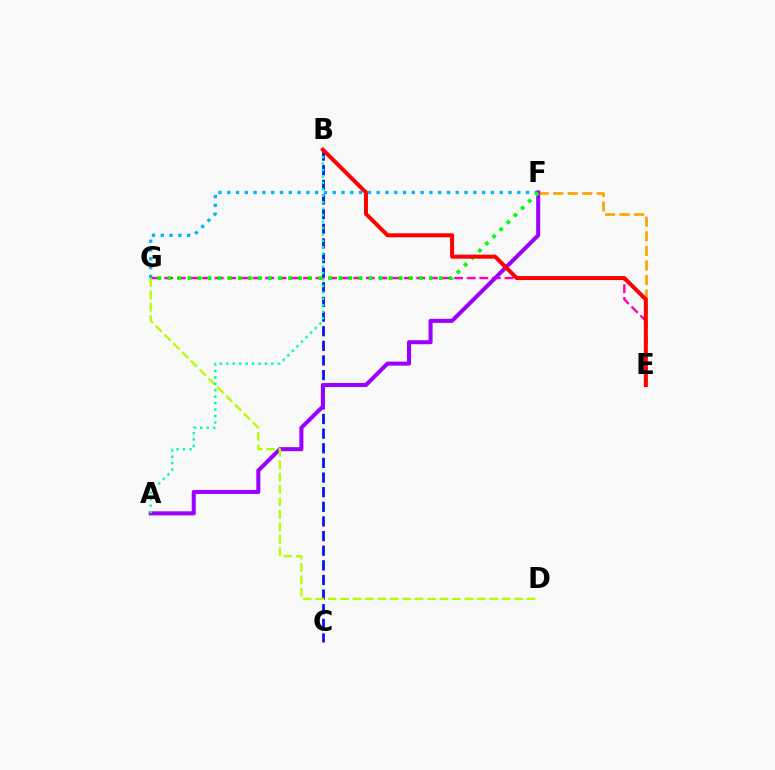{('E', 'F'): [{'color': '#ffa500', 'line_style': 'dashed', 'thickness': 1.98}], ('B', 'C'): [{'color': '#0010ff', 'line_style': 'dashed', 'thickness': 1.99}], ('F', 'G'): [{'color': '#00b5ff', 'line_style': 'dotted', 'thickness': 2.39}, {'color': '#08ff00', 'line_style': 'dotted', 'thickness': 2.73}], ('E', 'G'): [{'color': '#ff00bd', 'line_style': 'dashed', 'thickness': 1.71}], ('A', 'F'): [{'color': '#9b00ff', 'line_style': 'solid', 'thickness': 2.91}], ('D', 'G'): [{'color': '#b3ff00', 'line_style': 'dashed', 'thickness': 1.69}], ('A', 'B'): [{'color': '#00ff9d', 'line_style': 'dotted', 'thickness': 1.75}], ('B', 'E'): [{'color': '#ff0000', 'line_style': 'solid', 'thickness': 2.89}]}